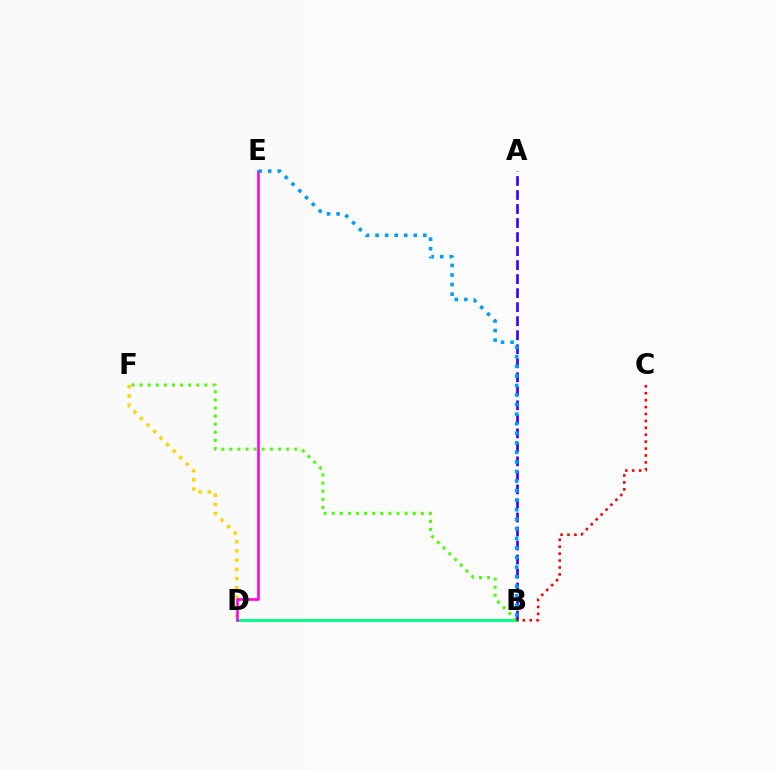{('D', 'F'): [{'color': '#ffd500', 'line_style': 'dotted', 'thickness': 2.51}], ('B', 'D'): [{'color': '#00ff86', 'line_style': 'solid', 'thickness': 2.11}], ('B', 'F'): [{'color': '#4fff00', 'line_style': 'dotted', 'thickness': 2.2}], ('D', 'E'): [{'color': '#ff00ed', 'line_style': 'solid', 'thickness': 1.87}], ('A', 'B'): [{'color': '#3700ff', 'line_style': 'dashed', 'thickness': 1.9}], ('B', 'C'): [{'color': '#ff0000', 'line_style': 'dotted', 'thickness': 1.88}], ('B', 'E'): [{'color': '#009eff', 'line_style': 'dotted', 'thickness': 2.6}]}